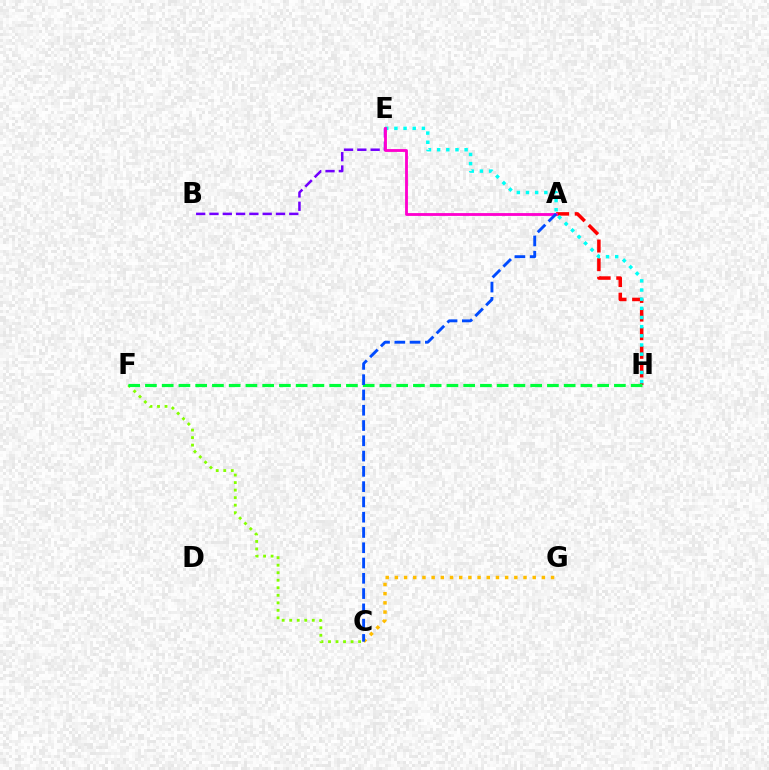{('A', 'H'): [{'color': '#ff0000', 'line_style': 'dashed', 'thickness': 2.53}], ('C', 'G'): [{'color': '#ffbd00', 'line_style': 'dotted', 'thickness': 2.5}], ('E', 'H'): [{'color': '#00fff6', 'line_style': 'dotted', 'thickness': 2.49}], ('C', 'F'): [{'color': '#84ff00', 'line_style': 'dotted', 'thickness': 2.04}], ('F', 'H'): [{'color': '#00ff39', 'line_style': 'dashed', 'thickness': 2.28}], ('B', 'E'): [{'color': '#7200ff', 'line_style': 'dashed', 'thickness': 1.81}], ('A', 'E'): [{'color': '#ff00cf', 'line_style': 'solid', 'thickness': 2.04}], ('A', 'C'): [{'color': '#004bff', 'line_style': 'dashed', 'thickness': 2.08}]}